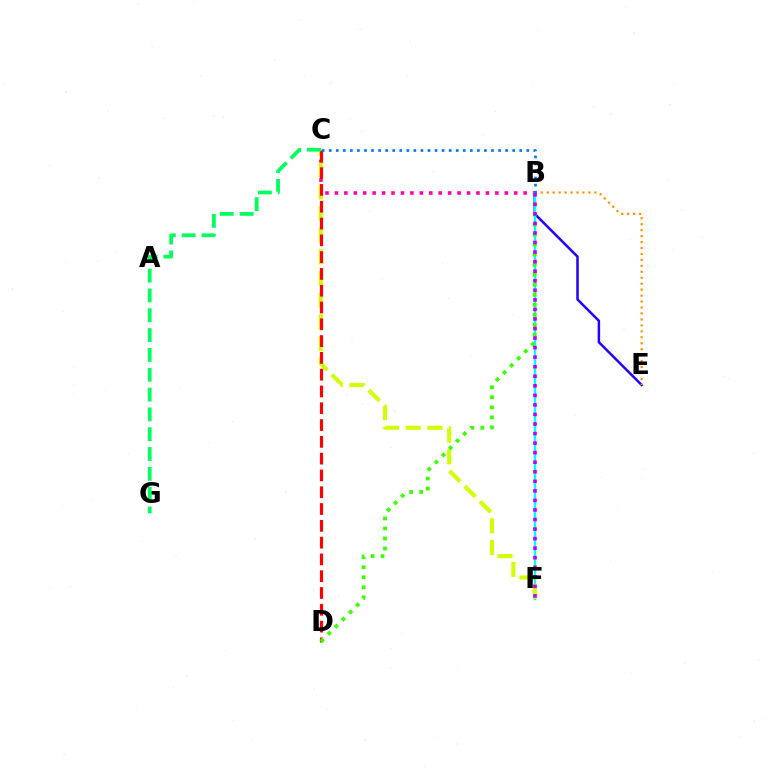{('B', 'E'): [{'color': '#2500ff', 'line_style': 'solid', 'thickness': 1.81}, {'color': '#ff9400', 'line_style': 'dotted', 'thickness': 1.62}], ('B', 'F'): [{'color': '#00fff6', 'line_style': 'solid', 'thickness': 1.68}, {'color': '#b900ff', 'line_style': 'dotted', 'thickness': 2.59}], ('B', 'C'): [{'color': '#ff00ac', 'line_style': 'dotted', 'thickness': 2.56}, {'color': '#0074ff', 'line_style': 'dotted', 'thickness': 1.92}], ('C', 'F'): [{'color': '#d1ff00', 'line_style': 'dashed', 'thickness': 2.94}], ('C', 'D'): [{'color': '#ff0000', 'line_style': 'dashed', 'thickness': 2.28}], ('B', 'D'): [{'color': '#3dff00', 'line_style': 'dotted', 'thickness': 2.72}], ('C', 'G'): [{'color': '#00ff5c', 'line_style': 'dashed', 'thickness': 2.69}]}